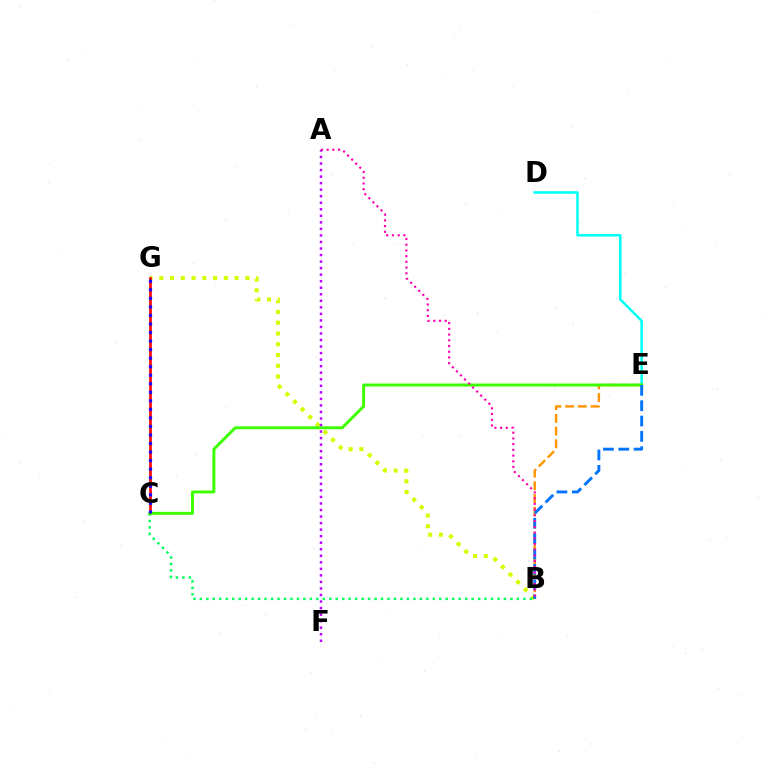{('B', 'G'): [{'color': '#d1ff00', 'line_style': 'dotted', 'thickness': 2.92}], ('D', 'E'): [{'color': '#00fff6', 'line_style': 'solid', 'thickness': 1.84}], ('B', 'E'): [{'color': '#ff9400', 'line_style': 'dashed', 'thickness': 1.73}, {'color': '#0074ff', 'line_style': 'dashed', 'thickness': 2.08}], ('C', 'G'): [{'color': '#ff0000', 'line_style': 'solid', 'thickness': 1.9}, {'color': '#2500ff', 'line_style': 'dotted', 'thickness': 2.32}], ('B', 'C'): [{'color': '#00ff5c', 'line_style': 'dotted', 'thickness': 1.76}], ('C', 'E'): [{'color': '#3dff00', 'line_style': 'solid', 'thickness': 2.13}], ('A', 'B'): [{'color': '#ff00ac', 'line_style': 'dotted', 'thickness': 1.55}], ('A', 'F'): [{'color': '#b900ff', 'line_style': 'dotted', 'thickness': 1.78}]}